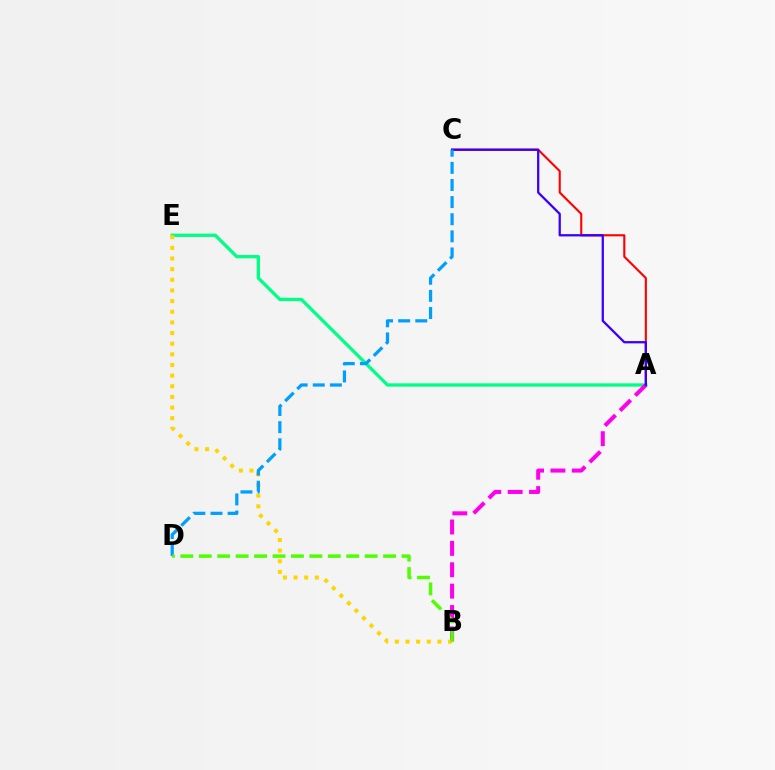{('A', 'C'): [{'color': '#ff0000', 'line_style': 'solid', 'thickness': 1.52}, {'color': '#3700ff', 'line_style': 'solid', 'thickness': 1.64}], ('A', 'E'): [{'color': '#00ff86', 'line_style': 'solid', 'thickness': 2.38}], ('A', 'B'): [{'color': '#ff00ed', 'line_style': 'dashed', 'thickness': 2.9}], ('B', 'E'): [{'color': '#ffd500', 'line_style': 'dotted', 'thickness': 2.89}], ('C', 'D'): [{'color': '#009eff', 'line_style': 'dashed', 'thickness': 2.33}], ('B', 'D'): [{'color': '#4fff00', 'line_style': 'dashed', 'thickness': 2.5}]}